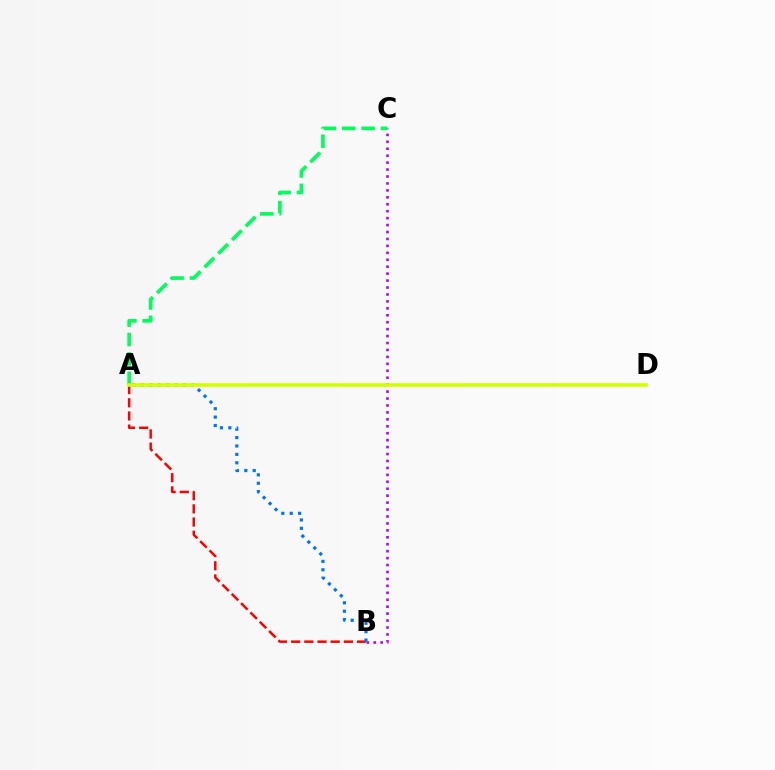{('B', 'C'): [{'color': '#b900ff', 'line_style': 'dotted', 'thickness': 1.89}], ('A', 'B'): [{'color': '#ff0000', 'line_style': 'dashed', 'thickness': 1.79}, {'color': '#0074ff', 'line_style': 'dotted', 'thickness': 2.28}], ('A', 'C'): [{'color': '#00ff5c', 'line_style': 'dashed', 'thickness': 2.63}], ('A', 'D'): [{'color': '#d1ff00', 'line_style': 'solid', 'thickness': 2.56}]}